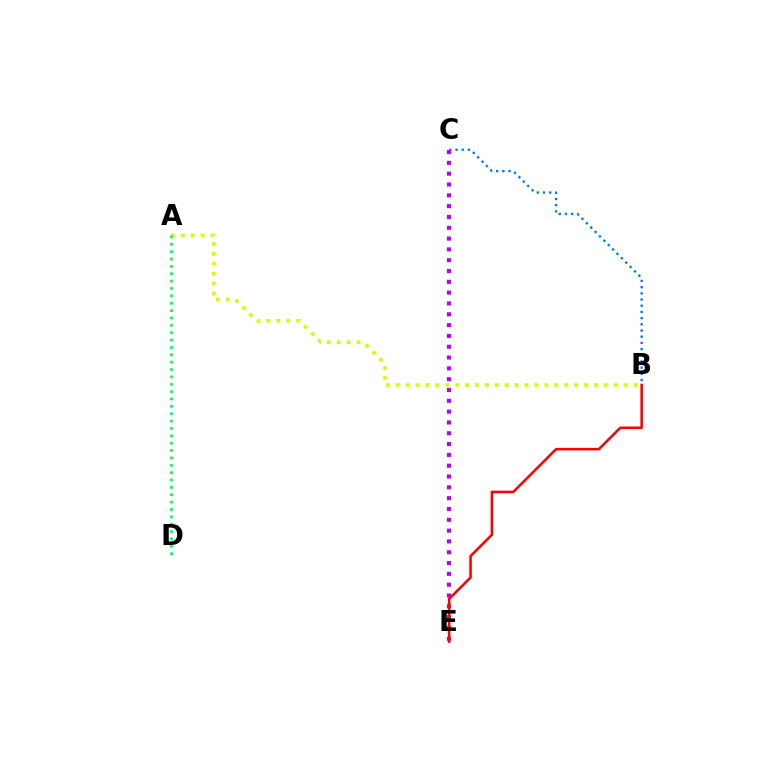{('B', 'C'): [{'color': '#0074ff', 'line_style': 'dotted', 'thickness': 1.68}], ('A', 'B'): [{'color': '#d1ff00', 'line_style': 'dotted', 'thickness': 2.69}], ('A', 'D'): [{'color': '#00ff5c', 'line_style': 'dotted', 'thickness': 2.0}], ('C', 'E'): [{'color': '#b900ff', 'line_style': 'dotted', 'thickness': 2.94}], ('B', 'E'): [{'color': '#ff0000', 'line_style': 'solid', 'thickness': 1.83}]}